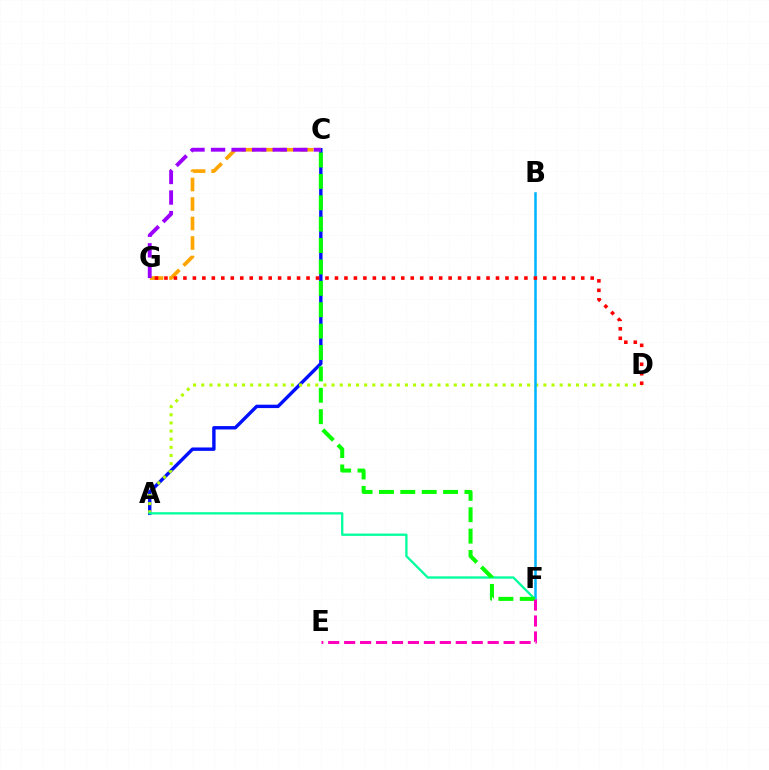{('A', 'C'): [{'color': '#0010ff', 'line_style': 'solid', 'thickness': 2.44}], ('A', 'D'): [{'color': '#b3ff00', 'line_style': 'dotted', 'thickness': 2.21}], ('C', 'G'): [{'color': '#ffa500', 'line_style': 'dashed', 'thickness': 2.65}, {'color': '#9b00ff', 'line_style': 'dashed', 'thickness': 2.79}], ('B', 'F'): [{'color': '#00b5ff', 'line_style': 'solid', 'thickness': 1.83}], ('D', 'G'): [{'color': '#ff0000', 'line_style': 'dotted', 'thickness': 2.57}], ('A', 'F'): [{'color': '#00ff9d', 'line_style': 'solid', 'thickness': 1.65}], ('C', 'F'): [{'color': '#08ff00', 'line_style': 'dashed', 'thickness': 2.91}], ('E', 'F'): [{'color': '#ff00bd', 'line_style': 'dashed', 'thickness': 2.17}]}